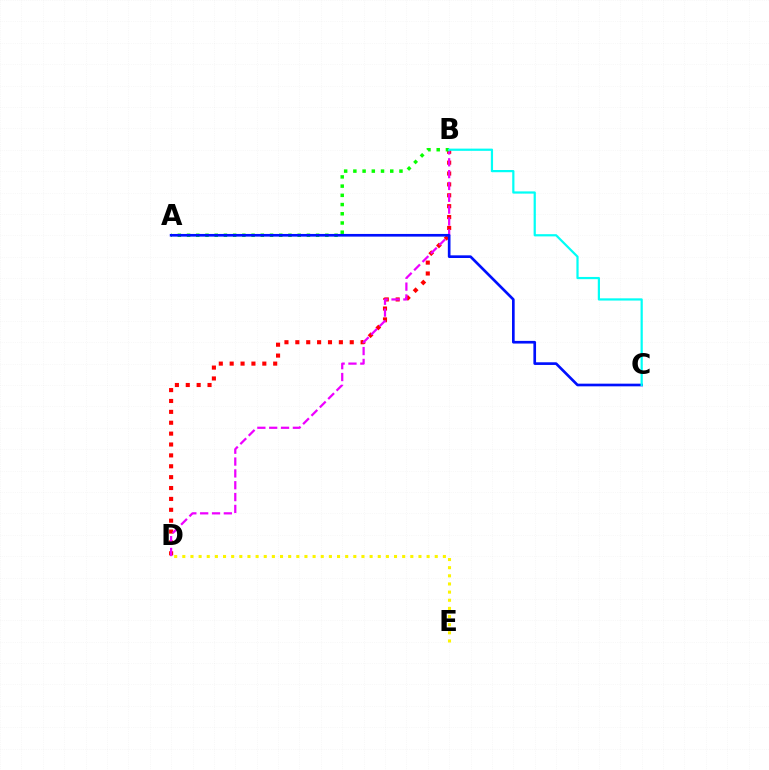{('B', 'D'): [{'color': '#ff0000', 'line_style': 'dotted', 'thickness': 2.96}, {'color': '#ee00ff', 'line_style': 'dashed', 'thickness': 1.61}], ('A', 'B'): [{'color': '#08ff00', 'line_style': 'dotted', 'thickness': 2.5}], ('A', 'C'): [{'color': '#0010ff', 'line_style': 'solid', 'thickness': 1.92}], ('B', 'C'): [{'color': '#00fff6', 'line_style': 'solid', 'thickness': 1.6}], ('D', 'E'): [{'color': '#fcf500', 'line_style': 'dotted', 'thickness': 2.21}]}